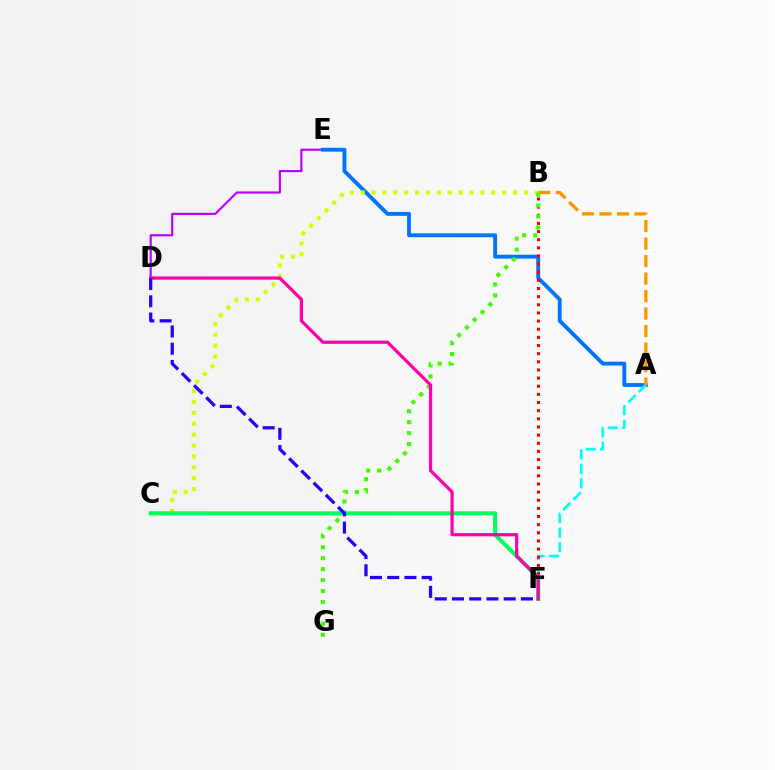{('D', 'E'): [{'color': '#b900ff', 'line_style': 'solid', 'thickness': 1.55}], ('A', 'E'): [{'color': '#0074ff', 'line_style': 'solid', 'thickness': 2.78}], ('A', 'F'): [{'color': '#00fff6', 'line_style': 'dashed', 'thickness': 1.97}], ('A', 'B'): [{'color': '#ff9400', 'line_style': 'dashed', 'thickness': 2.38}], ('B', 'C'): [{'color': '#d1ff00', 'line_style': 'dotted', 'thickness': 2.96}], ('B', 'F'): [{'color': '#ff0000', 'line_style': 'dotted', 'thickness': 2.21}], ('B', 'G'): [{'color': '#3dff00', 'line_style': 'dotted', 'thickness': 2.97}], ('C', 'F'): [{'color': '#00ff5c', 'line_style': 'solid', 'thickness': 2.93}], ('D', 'F'): [{'color': '#ff00ac', 'line_style': 'solid', 'thickness': 2.32}, {'color': '#2500ff', 'line_style': 'dashed', 'thickness': 2.34}]}